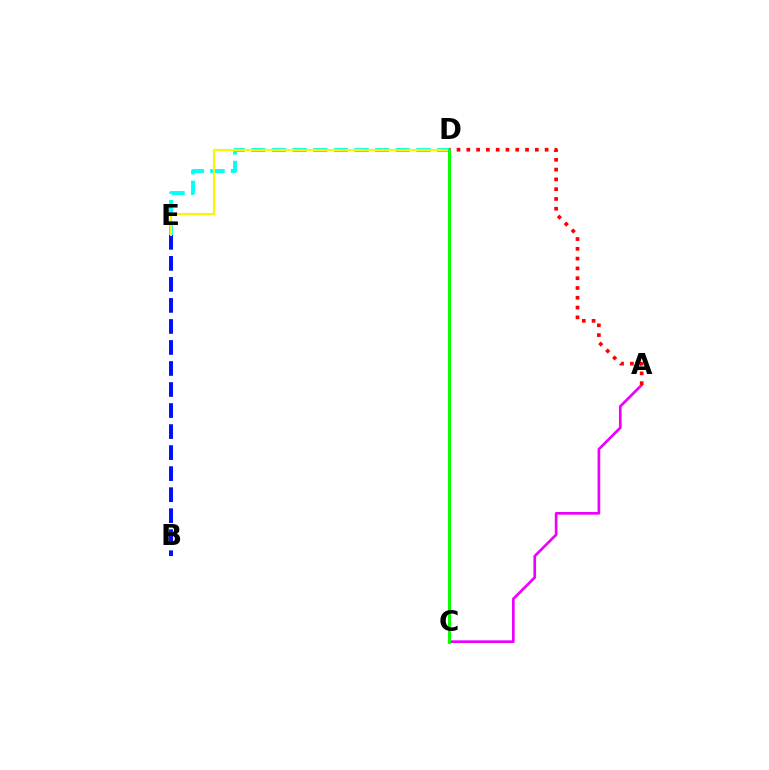{('B', 'E'): [{'color': '#0010ff', 'line_style': 'dashed', 'thickness': 2.86}], ('D', 'E'): [{'color': '#00fff6', 'line_style': 'dashed', 'thickness': 2.8}, {'color': '#fcf500', 'line_style': 'solid', 'thickness': 1.5}], ('A', 'C'): [{'color': '#ee00ff', 'line_style': 'solid', 'thickness': 1.93}], ('A', 'D'): [{'color': '#ff0000', 'line_style': 'dotted', 'thickness': 2.66}], ('C', 'D'): [{'color': '#08ff00', 'line_style': 'solid', 'thickness': 2.13}]}